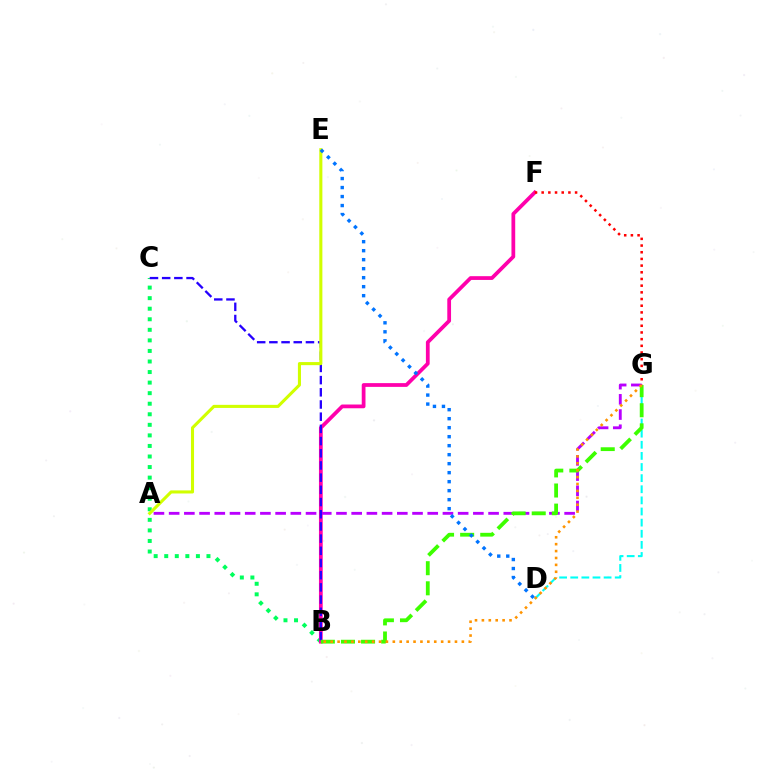{('B', 'C'): [{'color': '#00ff5c', 'line_style': 'dotted', 'thickness': 2.87}, {'color': '#2500ff', 'line_style': 'dashed', 'thickness': 1.66}], ('B', 'F'): [{'color': '#ff00ac', 'line_style': 'solid', 'thickness': 2.71}], ('A', 'G'): [{'color': '#b900ff', 'line_style': 'dashed', 'thickness': 2.07}], ('D', 'G'): [{'color': '#00fff6', 'line_style': 'dashed', 'thickness': 1.51}], ('A', 'E'): [{'color': '#d1ff00', 'line_style': 'solid', 'thickness': 2.22}], ('B', 'G'): [{'color': '#3dff00', 'line_style': 'dashed', 'thickness': 2.73}, {'color': '#ff9400', 'line_style': 'dotted', 'thickness': 1.88}], ('F', 'G'): [{'color': '#ff0000', 'line_style': 'dotted', 'thickness': 1.82}], ('D', 'E'): [{'color': '#0074ff', 'line_style': 'dotted', 'thickness': 2.44}]}